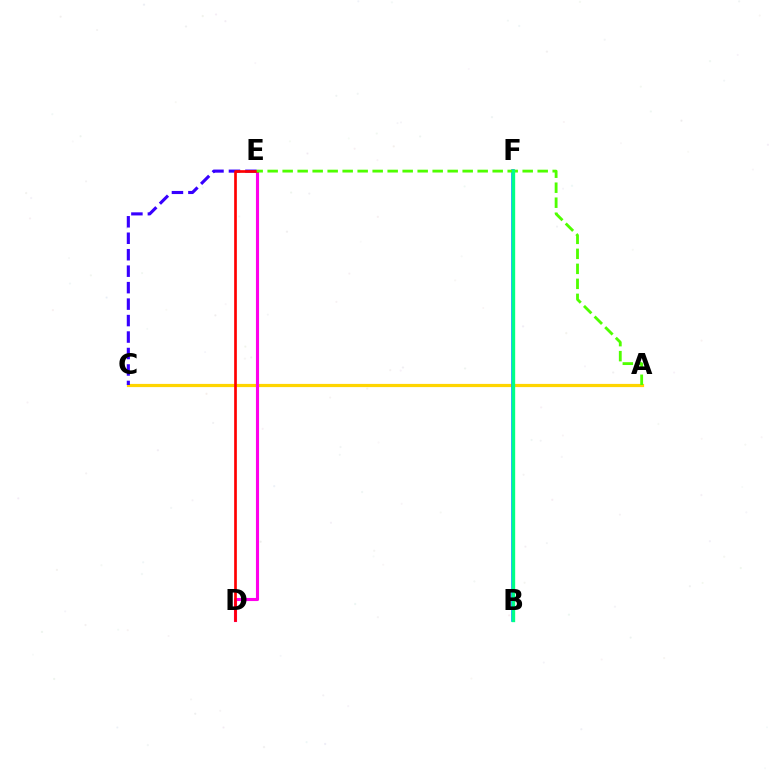{('A', 'C'): [{'color': '#ffd500', 'line_style': 'solid', 'thickness': 2.3}], ('C', 'E'): [{'color': '#3700ff', 'line_style': 'dashed', 'thickness': 2.24}], ('D', 'E'): [{'color': '#ff00ed', 'line_style': 'solid', 'thickness': 2.24}, {'color': '#ff0000', 'line_style': 'solid', 'thickness': 1.93}], ('B', 'F'): [{'color': '#009eff', 'line_style': 'solid', 'thickness': 2.62}, {'color': '#00ff86', 'line_style': 'solid', 'thickness': 2.4}], ('A', 'E'): [{'color': '#4fff00', 'line_style': 'dashed', 'thickness': 2.04}]}